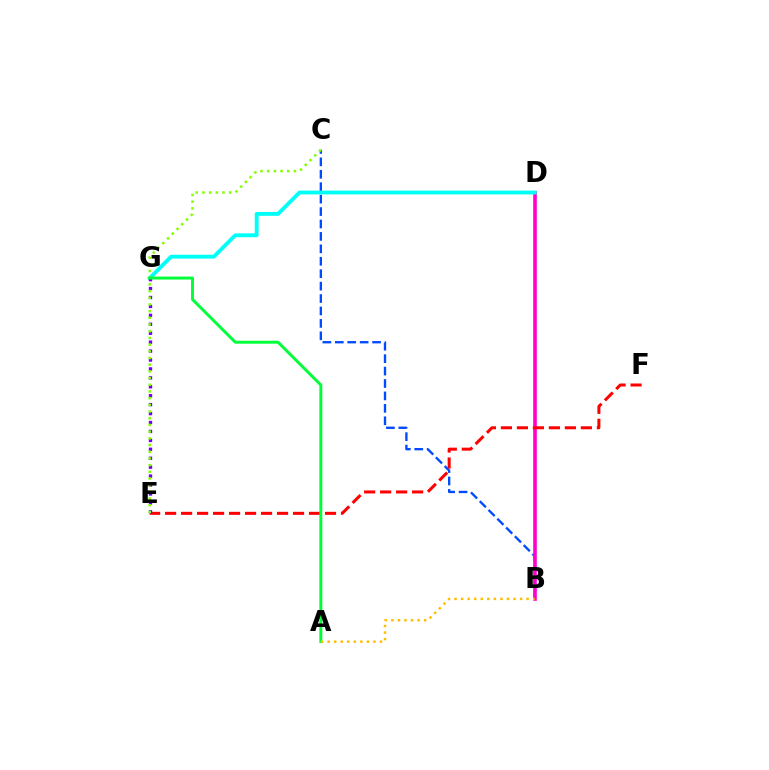{('B', 'C'): [{'color': '#004bff', 'line_style': 'dashed', 'thickness': 1.69}], ('B', 'D'): [{'color': '#ff00cf', 'line_style': 'solid', 'thickness': 2.6}], ('D', 'G'): [{'color': '#00fff6', 'line_style': 'solid', 'thickness': 2.78}], ('E', 'F'): [{'color': '#ff0000', 'line_style': 'dashed', 'thickness': 2.17}], ('E', 'G'): [{'color': '#7200ff', 'line_style': 'dotted', 'thickness': 2.43}], ('C', 'E'): [{'color': '#84ff00', 'line_style': 'dotted', 'thickness': 1.82}], ('A', 'G'): [{'color': '#00ff39', 'line_style': 'solid', 'thickness': 2.12}], ('A', 'B'): [{'color': '#ffbd00', 'line_style': 'dotted', 'thickness': 1.78}]}